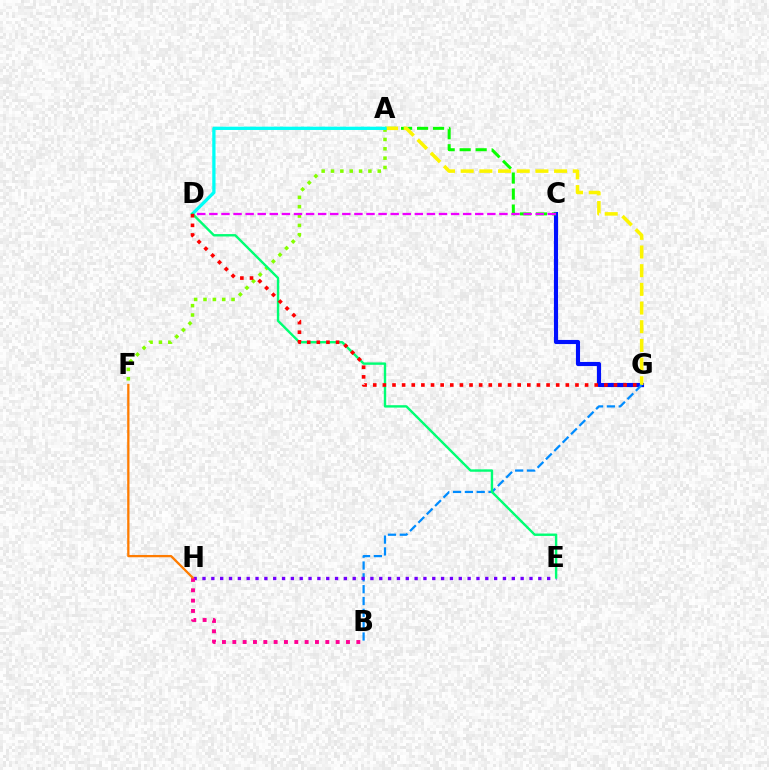{('C', 'G'): [{'color': '#0010ff', 'line_style': 'solid', 'thickness': 2.98}], ('A', 'C'): [{'color': '#08ff00', 'line_style': 'dashed', 'thickness': 2.17}], ('A', 'G'): [{'color': '#fcf500', 'line_style': 'dashed', 'thickness': 2.54}], ('B', 'G'): [{'color': '#008cff', 'line_style': 'dashed', 'thickness': 1.61}], ('A', 'F'): [{'color': '#84ff00', 'line_style': 'dotted', 'thickness': 2.54}], ('A', 'D'): [{'color': '#00fff6', 'line_style': 'solid', 'thickness': 2.36}], ('E', 'H'): [{'color': '#7200ff', 'line_style': 'dotted', 'thickness': 2.4}], ('B', 'H'): [{'color': '#ff0094', 'line_style': 'dotted', 'thickness': 2.81}], ('D', 'E'): [{'color': '#00ff74', 'line_style': 'solid', 'thickness': 1.73}], ('C', 'D'): [{'color': '#ee00ff', 'line_style': 'dashed', 'thickness': 1.64}], ('F', 'H'): [{'color': '#ff7c00', 'line_style': 'solid', 'thickness': 1.65}], ('D', 'G'): [{'color': '#ff0000', 'line_style': 'dotted', 'thickness': 2.62}]}